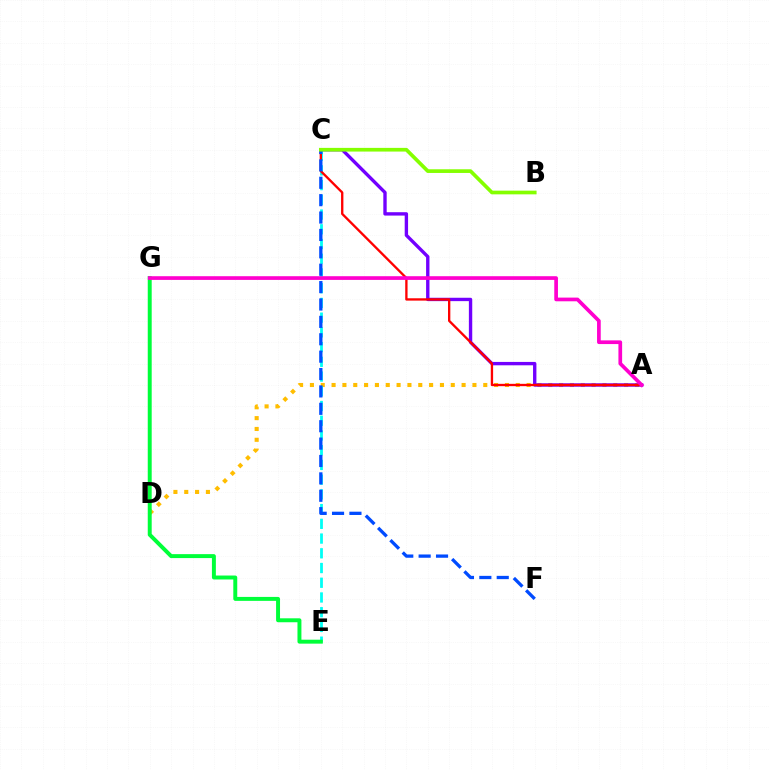{('A', 'D'): [{'color': '#ffbd00', 'line_style': 'dotted', 'thickness': 2.94}], ('C', 'E'): [{'color': '#00fff6', 'line_style': 'dashed', 'thickness': 2.0}], ('A', 'C'): [{'color': '#7200ff', 'line_style': 'solid', 'thickness': 2.43}, {'color': '#ff0000', 'line_style': 'solid', 'thickness': 1.68}], ('E', 'G'): [{'color': '#00ff39', 'line_style': 'solid', 'thickness': 2.84}], ('C', 'F'): [{'color': '#004bff', 'line_style': 'dashed', 'thickness': 2.36}], ('A', 'G'): [{'color': '#ff00cf', 'line_style': 'solid', 'thickness': 2.66}], ('B', 'C'): [{'color': '#84ff00', 'line_style': 'solid', 'thickness': 2.65}]}